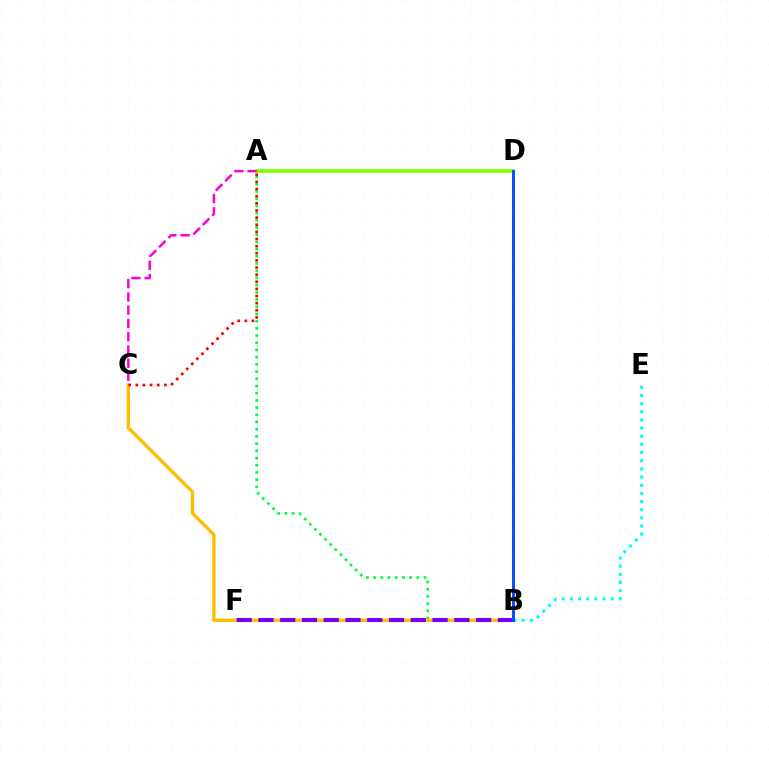{('A', 'D'): [{'color': '#84ff00', 'line_style': 'solid', 'thickness': 2.68}], ('A', 'C'): [{'color': '#ff00cf', 'line_style': 'dashed', 'thickness': 1.8}, {'color': '#ff0000', 'line_style': 'dotted', 'thickness': 1.94}], ('B', 'E'): [{'color': '#00fff6', 'line_style': 'dotted', 'thickness': 2.22}], ('A', 'B'): [{'color': '#00ff39', 'line_style': 'dotted', 'thickness': 1.96}], ('B', 'C'): [{'color': '#ffbd00', 'line_style': 'solid', 'thickness': 2.42}], ('B', 'F'): [{'color': '#7200ff', 'line_style': 'dashed', 'thickness': 2.96}], ('B', 'D'): [{'color': '#004bff', 'line_style': 'solid', 'thickness': 2.09}]}